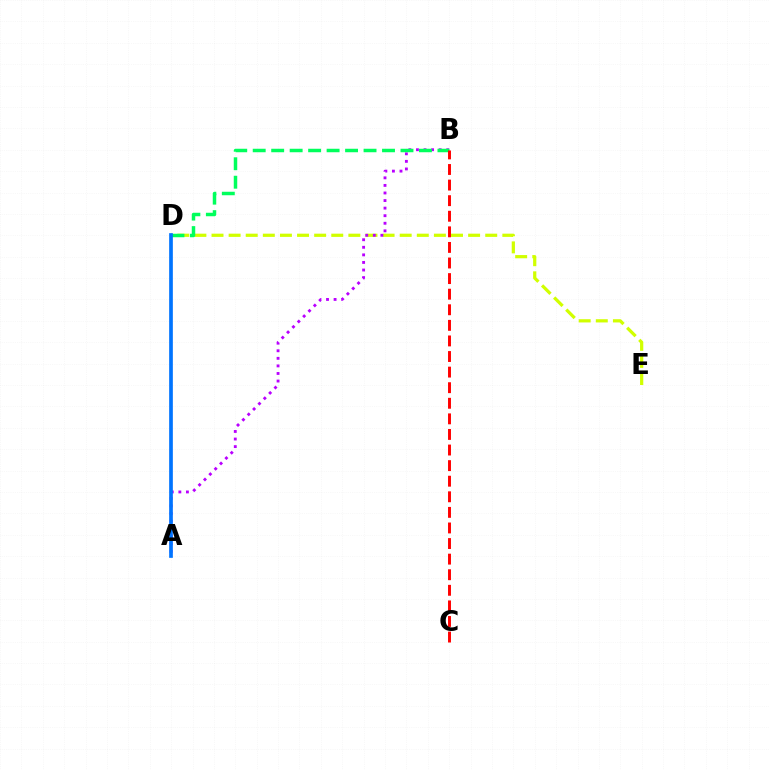{('D', 'E'): [{'color': '#d1ff00', 'line_style': 'dashed', 'thickness': 2.32}], ('A', 'B'): [{'color': '#b900ff', 'line_style': 'dotted', 'thickness': 2.06}], ('B', 'D'): [{'color': '#00ff5c', 'line_style': 'dashed', 'thickness': 2.51}], ('A', 'D'): [{'color': '#0074ff', 'line_style': 'solid', 'thickness': 2.65}], ('B', 'C'): [{'color': '#ff0000', 'line_style': 'dashed', 'thickness': 2.12}]}